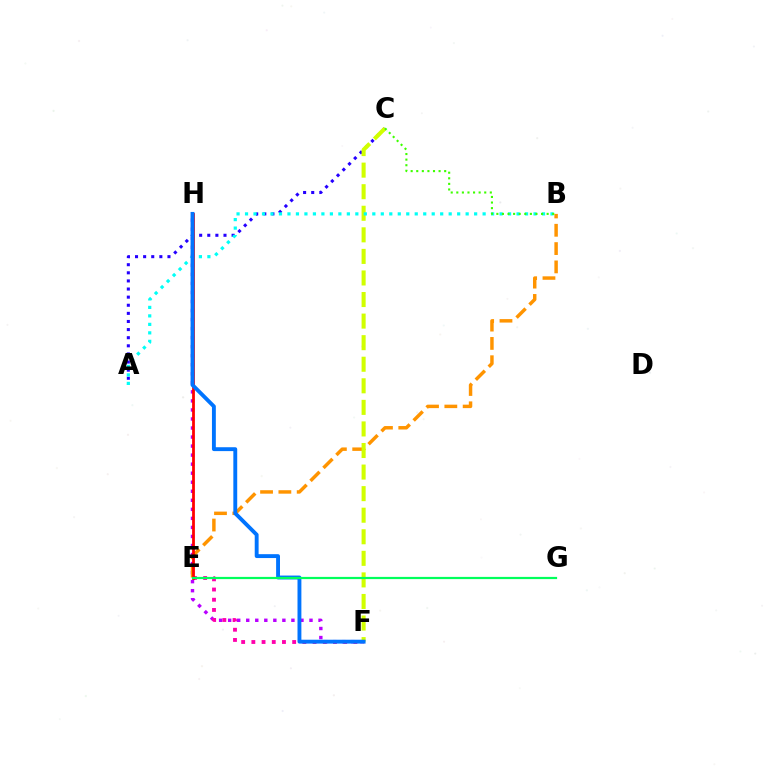{('F', 'H'): [{'color': '#b900ff', 'line_style': 'dotted', 'thickness': 2.46}, {'color': '#0074ff', 'line_style': 'solid', 'thickness': 2.79}], ('B', 'E'): [{'color': '#ff9400', 'line_style': 'dashed', 'thickness': 2.49}], ('E', 'F'): [{'color': '#ff00ac', 'line_style': 'dotted', 'thickness': 2.77}], ('A', 'C'): [{'color': '#2500ff', 'line_style': 'dotted', 'thickness': 2.2}], ('C', 'F'): [{'color': '#d1ff00', 'line_style': 'dashed', 'thickness': 2.93}], ('A', 'B'): [{'color': '#00fff6', 'line_style': 'dotted', 'thickness': 2.31}], ('E', 'H'): [{'color': '#ff0000', 'line_style': 'solid', 'thickness': 2.0}], ('B', 'C'): [{'color': '#3dff00', 'line_style': 'dotted', 'thickness': 1.52}], ('E', 'G'): [{'color': '#00ff5c', 'line_style': 'solid', 'thickness': 1.59}]}